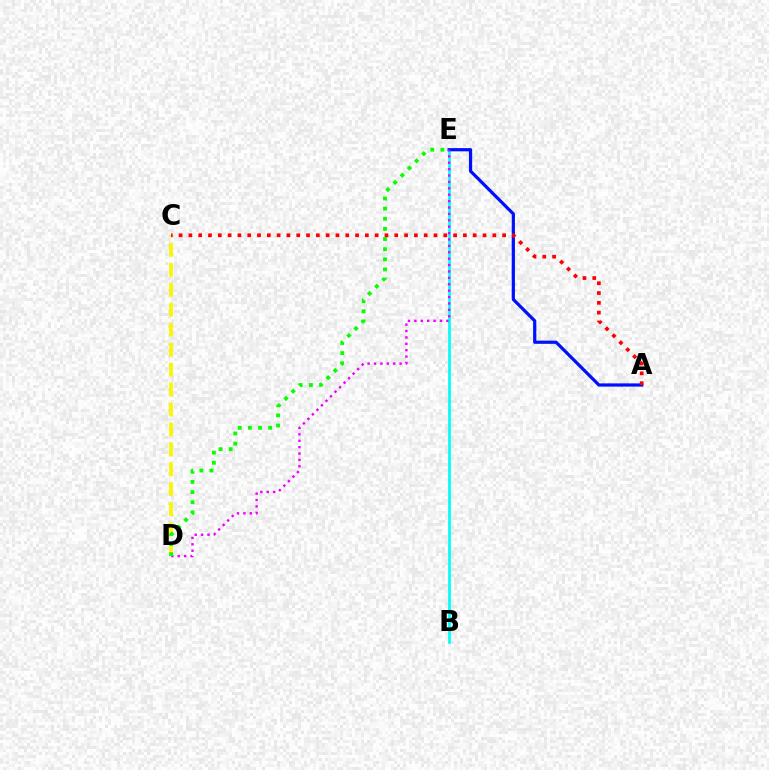{('B', 'E'): [{'color': '#00fff6', 'line_style': 'solid', 'thickness': 1.96}], ('A', 'E'): [{'color': '#0010ff', 'line_style': 'solid', 'thickness': 2.32}], ('D', 'E'): [{'color': '#ee00ff', 'line_style': 'dotted', 'thickness': 1.74}, {'color': '#08ff00', 'line_style': 'dotted', 'thickness': 2.75}], ('C', 'D'): [{'color': '#fcf500', 'line_style': 'dashed', 'thickness': 2.71}], ('A', 'C'): [{'color': '#ff0000', 'line_style': 'dotted', 'thickness': 2.66}]}